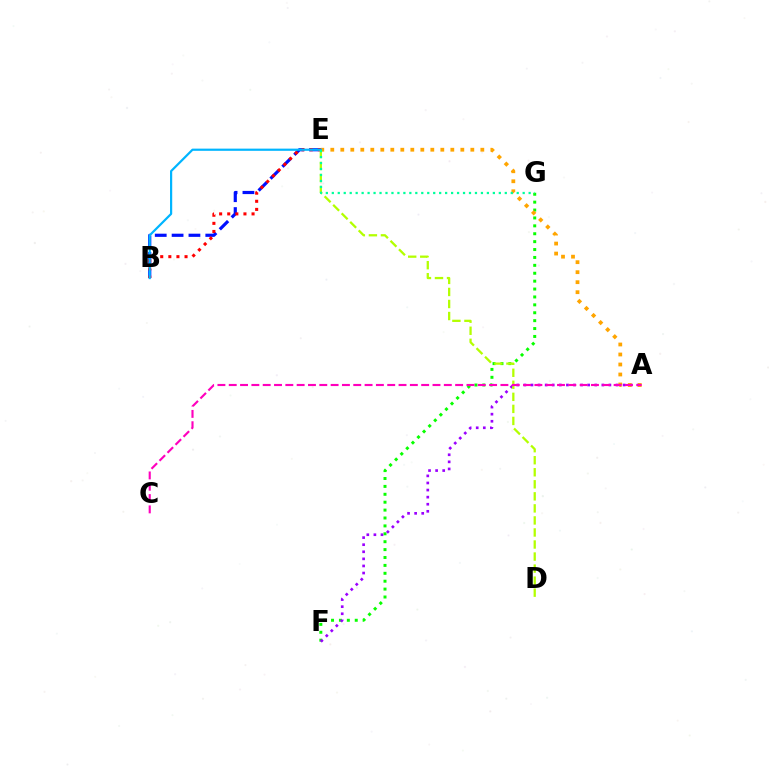{('F', 'G'): [{'color': '#08ff00', 'line_style': 'dotted', 'thickness': 2.15}], ('B', 'E'): [{'color': '#0010ff', 'line_style': 'dashed', 'thickness': 2.29}, {'color': '#ff0000', 'line_style': 'dotted', 'thickness': 2.2}, {'color': '#00b5ff', 'line_style': 'solid', 'thickness': 1.58}], ('A', 'F'): [{'color': '#9b00ff', 'line_style': 'dotted', 'thickness': 1.92}], ('A', 'E'): [{'color': '#ffa500', 'line_style': 'dotted', 'thickness': 2.72}], ('D', 'E'): [{'color': '#b3ff00', 'line_style': 'dashed', 'thickness': 1.64}], ('A', 'C'): [{'color': '#ff00bd', 'line_style': 'dashed', 'thickness': 1.54}], ('E', 'G'): [{'color': '#00ff9d', 'line_style': 'dotted', 'thickness': 1.62}]}